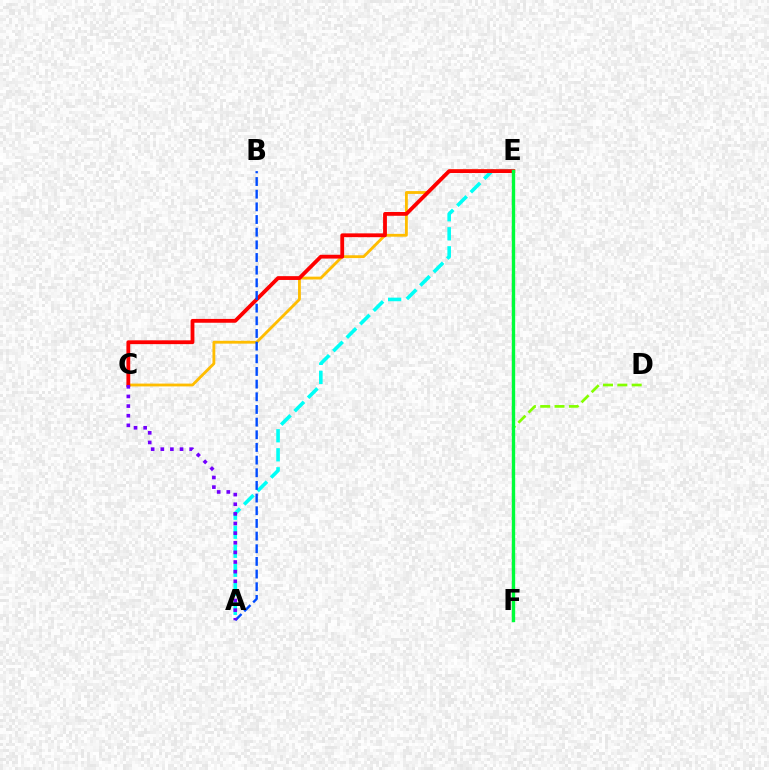{('C', 'E'): [{'color': '#ffbd00', 'line_style': 'solid', 'thickness': 2.04}, {'color': '#ff0000', 'line_style': 'solid', 'thickness': 2.74}], ('A', 'E'): [{'color': '#00fff6', 'line_style': 'dashed', 'thickness': 2.58}], ('D', 'F'): [{'color': '#84ff00', 'line_style': 'dashed', 'thickness': 1.95}], ('A', 'B'): [{'color': '#004bff', 'line_style': 'dashed', 'thickness': 1.72}], ('E', 'F'): [{'color': '#ff00cf', 'line_style': 'solid', 'thickness': 1.53}, {'color': '#00ff39', 'line_style': 'solid', 'thickness': 2.42}], ('A', 'C'): [{'color': '#7200ff', 'line_style': 'dotted', 'thickness': 2.62}]}